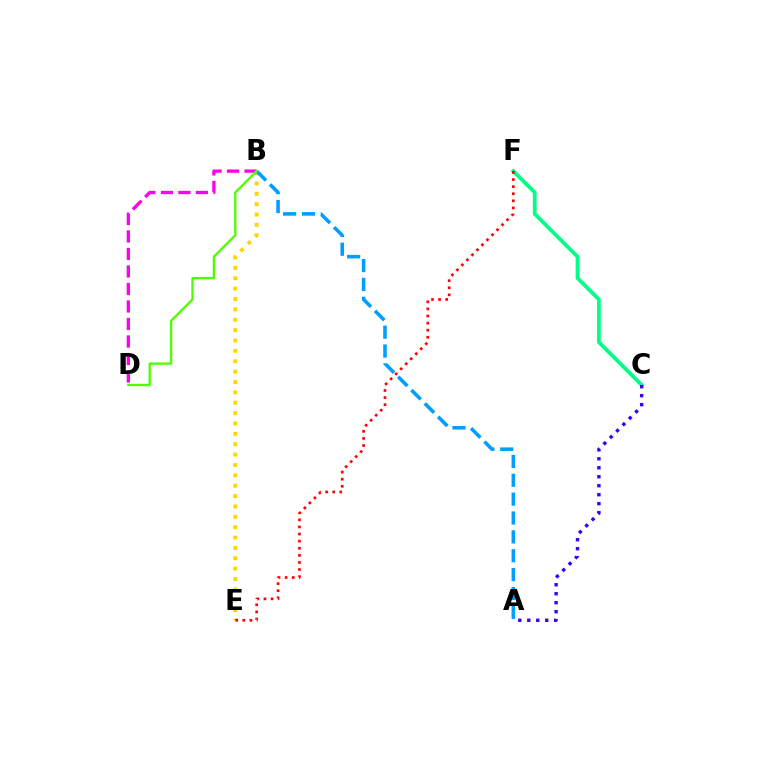{('B', 'D'): [{'color': '#ff00ed', 'line_style': 'dashed', 'thickness': 2.38}, {'color': '#4fff00', 'line_style': 'solid', 'thickness': 1.67}], ('C', 'F'): [{'color': '#00ff86', 'line_style': 'solid', 'thickness': 2.7}], ('B', 'E'): [{'color': '#ffd500', 'line_style': 'dotted', 'thickness': 2.82}], ('A', 'C'): [{'color': '#3700ff', 'line_style': 'dotted', 'thickness': 2.44}], ('E', 'F'): [{'color': '#ff0000', 'line_style': 'dotted', 'thickness': 1.93}], ('A', 'B'): [{'color': '#009eff', 'line_style': 'dashed', 'thickness': 2.56}]}